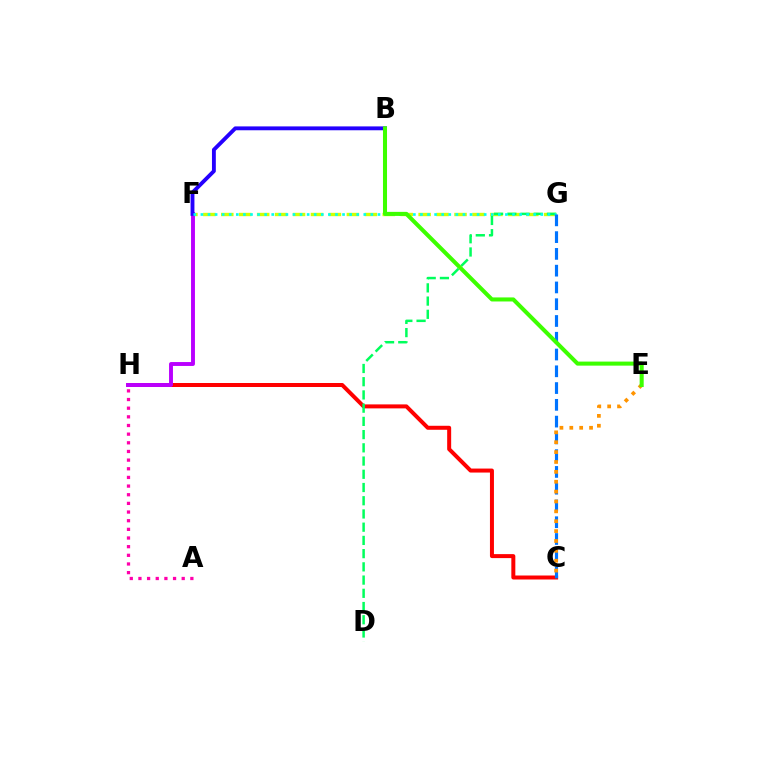{('C', 'H'): [{'color': '#ff0000', 'line_style': 'solid', 'thickness': 2.87}], ('F', 'G'): [{'color': '#d1ff00', 'line_style': 'dashed', 'thickness': 2.44}, {'color': '#00fff6', 'line_style': 'dotted', 'thickness': 1.92}], ('F', 'H'): [{'color': '#b900ff', 'line_style': 'solid', 'thickness': 2.82}], ('A', 'H'): [{'color': '#ff00ac', 'line_style': 'dotted', 'thickness': 2.35}], ('D', 'G'): [{'color': '#00ff5c', 'line_style': 'dashed', 'thickness': 1.8}], ('B', 'F'): [{'color': '#2500ff', 'line_style': 'solid', 'thickness': 2.78}], ('C', 'G'): [{'color': '#0074ff', 'line_style': 'dashed', 'thickness': 2.28}], ('C', 'E'): [{'color': '#ff9400', 'line_style': 'dotted', 'thickness': 2.68}], ('B', 'E'): [{'color': '#3dff00', 'line_style': 'solid', 'thickness': 2.91}]}